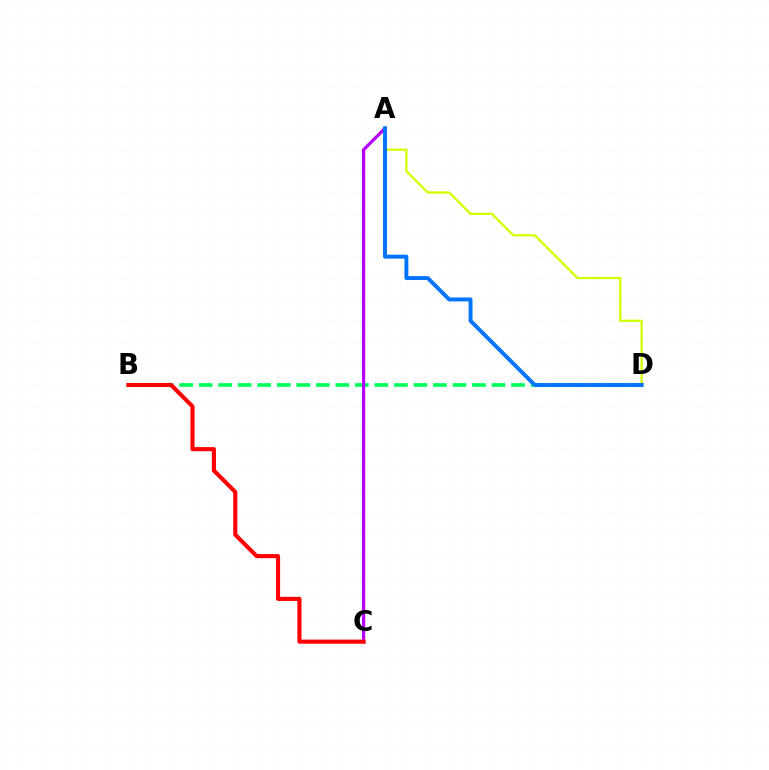{('B', 'D'): [{'color': '#00ff5c', 'line_style': 'dashed', 'thickness': 2.65}], ('A', 'C'): [{'color': '#b900ff', 'line_style': 'solid', 'thickness': 2.34}], ('B', 'C'): [{'color': '#ff0000', 'line_style': 'solid', 'thickness': 2.95}], ('A', 'D'): [{'color': '#d1ff00', 'line_style': 'solid', 'thickness': 1.64}, {'color': '#0074ff', 'line_style': 'solid', 'thickness': 2.83}]}